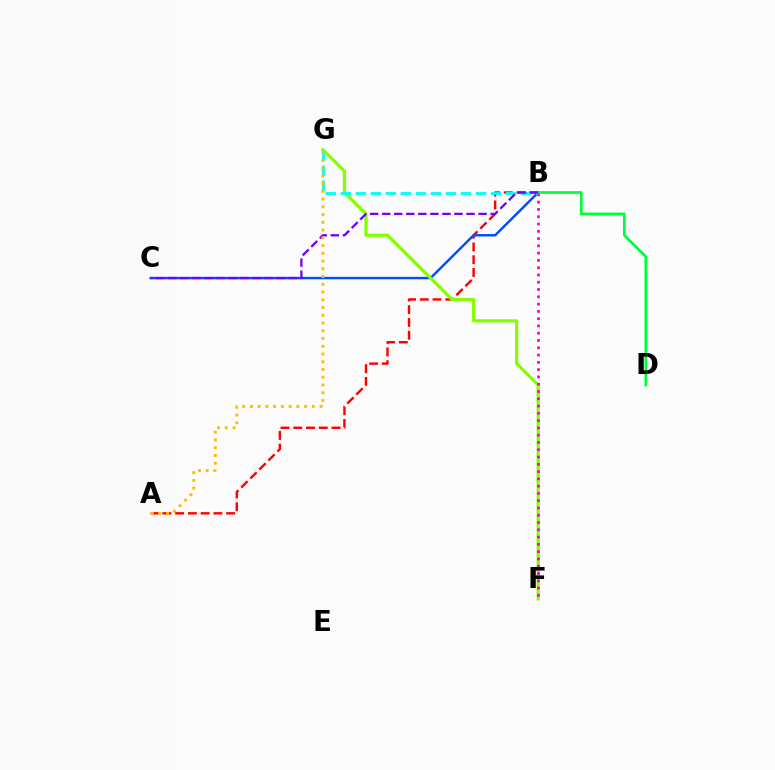{('A', 'B'): [{'color': '#ff0000', 'line_style': 'dashed', 'thickness': 1.73}], ('B', 'C'): [{'color': '#004bff', 'line_style': 'solid', 'thickness': 1.75}, {'color': '#7200ff', 'line_style': 'dashed', 'thickness': 1.64}], ('F', 'G'): [{'color': '#84ff00', 'line_style': 'solid', 'thickness': 2.31}], ('B', 'D'): [{'color': '#00ff39', 'line_style': 'solid', 'thickness': 1.95}], ('B', 'G'): [{'color': '#00fff6', 'line_style': 'dashed', 'thickness': 2.04}], ('A', 'G'): [{'color': '#ffbd00', 'line_style': 'dotted', 'thickness': 2.1}], ('B', 'F'): [{'color': '#ff00cf', 'line_style': 'dotted', 'thickness': 1.98}]}